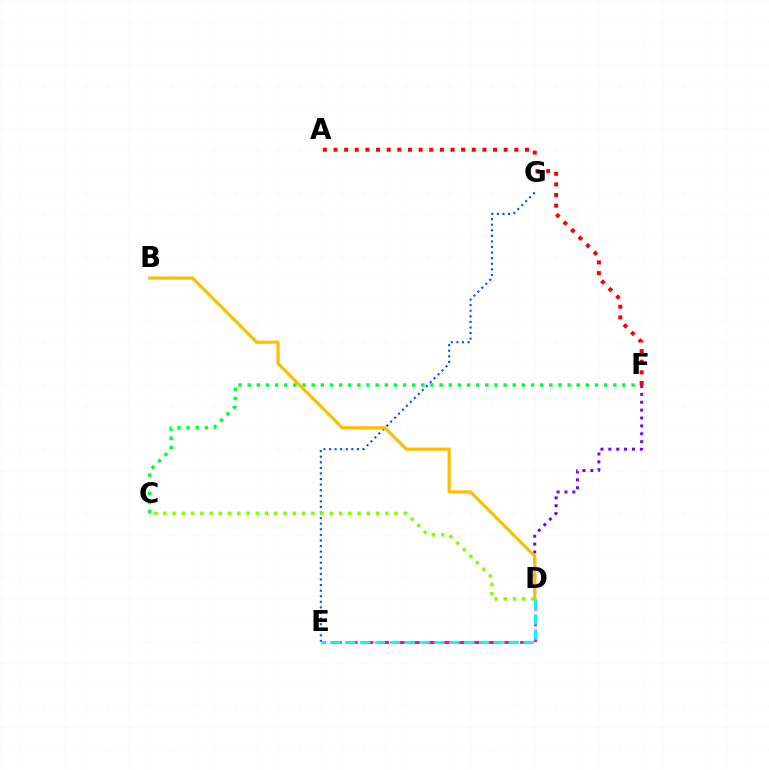{('C', 'F'): [{'color': '#00ff39', 'line_style': 'dotted', 'thickness': 2.48}], ('E', 'G'): [{'color': '#004bff', 'line_style': 'dotted', 'thickness': 1.52}], ('D', 'E'): [{'color': '#ff00cf', 'line_style': 'dashed', 'thickness': 2.14}, {'color': '#00fff6', 'line_style': 'dashed', 'thickness': 2.02}], ('D', 'F'): [{'color': '#7200ff', 'line_style': 'dotted', 'thickness': 2.14}], ('B', 'D'): [{'color': '#ffbd00', 'line_style': 'solid', 'thickness': 2.29}], ('C', 'D'): [{'color': '#84ff00', 'line_style': 'dotted', 'thickness': 2.51}], ('A', 'F'): [{'color': '#ff0000', 'line_style': 'dotted', 'thickness': 2.89}]}